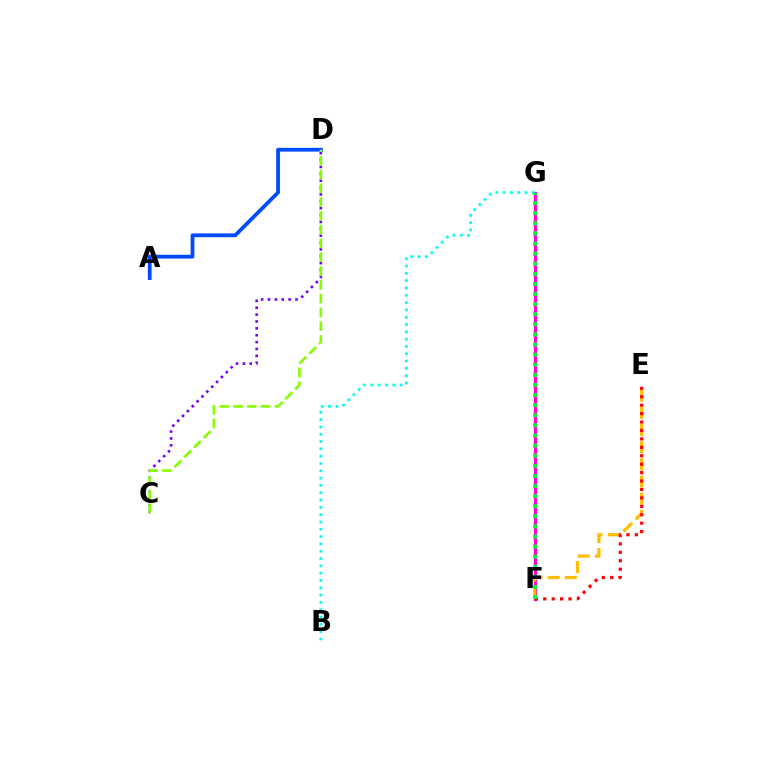{('F', 'G'): [{'color': '#ff00cf', 'line_style': 'solid', 'thickness': 2.29}, {'color': '#00ff39', 'line_style': 'dotted', 'thickness': 2.74}], ('A', 'D'): [{'color': '#004bff', 'line_style': 'solid', 'thickness': 2.72}], ('E', 'F'): [{'color': '#ffbd00', 'line_style': 'dashed', 'thickness': 2.33}, {'color': '#ff0000', 'line_style': 'dotted', 'thickness': 2.29}], ('C', 'D'): [{'color': '#7200ff', 'line_style': 'dotted', 'thickness': 1.87}, {'color': '#84ff00', 'line_style': 'dashed', 'thickness': 1.87}], ('B', 'G'): [{'color': '#00fff6', 'line_style': 'dotted', 'thickness': 1.99}]}